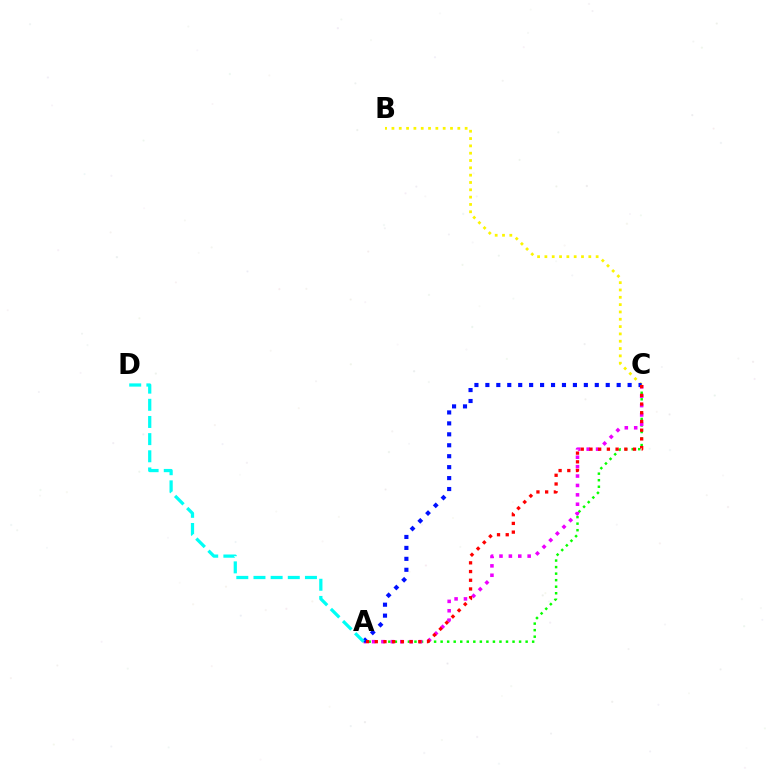{('A', 'C'): [{'color': '#08ff00', 'line_style': 'dotted', 'thickness': 1.78}, {'color': '#ee00ff', 'line_style': 'dotted', 'thickness': 2.55}, {'color': '#0010ff', 'line_style': 'dotted', 'thickness': 2.97}, {'color': '#ff0000', 'line_style': 'dotted', 'thickness': 2.37}], ('B', 'C'): [{'color': '#fcf500', 'line_style': 'dotted', 'thickness': 1.99}], ('A', 'D'): [{'color': '#00fff6', 'line_style': 'dashed', 'thickness': 2.33}]}